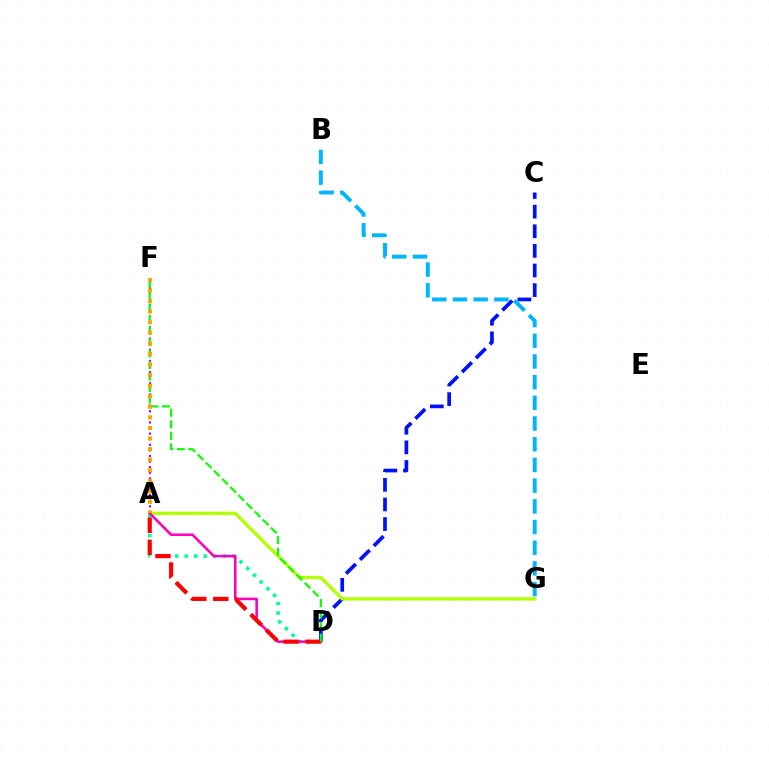{('C', 'D'): [{'color': '#0010ff', 'line_style': 'dashed', 'thickness': 2.67}], ('A', 'G'): [{'color': '#b3ff00', 'line_style': 'solid', 'thickness': 2.4}], ('A', 'F'): [{'color': '#9b00ff', 'line_style': 'dotted', 'thickness': 1.52}, {'color': '#ffa500', 'line_style': 'dotted', 'thickness': 2.87}], ('A', 'D'): [{'color': '#00ff9d', 'line_style': 'dotted', 'thickness': 2.58}, {'color': '#ff00bd', 'line_style': 'solid', 'thickness': 1.84}, {'color': '#ff0000', 'line_style': 'dashed', 'thickness': 2.99}], ('B', 'G'): [{'color': '#00b5ff', 'line_style': 'dashed', 'thickness': 2.81}], ('D', 'F'): [{'color': '#08ff00', 'line_style': 'dashed', 'thickness': 1.56}]}